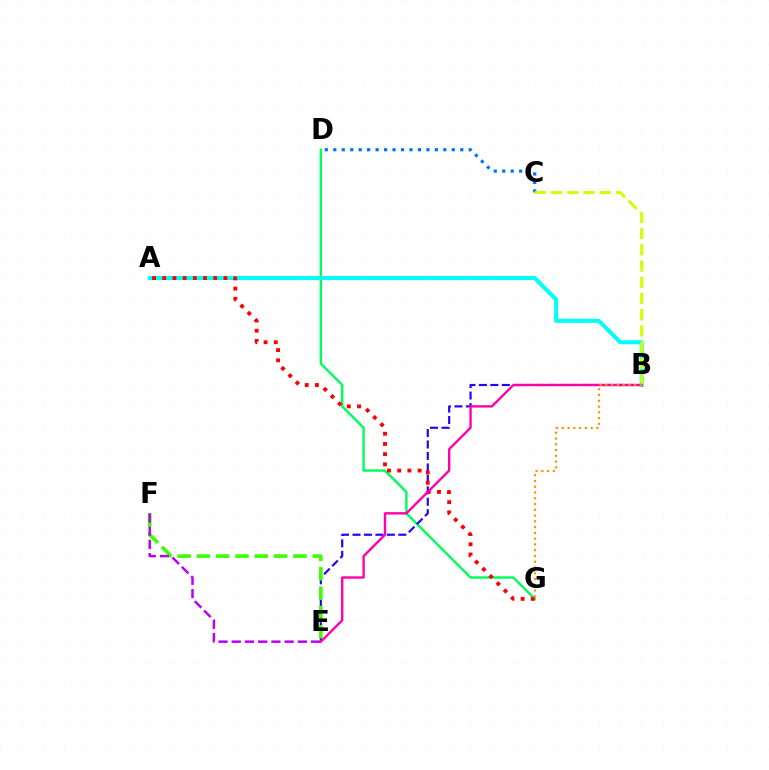{('D', 'G'): [{'color': '#00ff5c', 'line_style': 'solid', 'thickness': 1.75}], ('A', 'B'): [{'color': '#00fff6', 'line_style': 'solid', 'thickness': 2.91}], ('B', 'E'): [{'color': '#2500ff', 'line_style': 'dashed', 'thickness': 1.56}, {'color': '#ff00ac', 'line_style': 'solid', 'thickness': 1.71}], ('E', 'F'): [{'color': '#3dff00', 'line_style': 'dashed', 'thickness': 2.62}, {'color': '#b900ff', 'line_style': 'dashed', 'thickness': 1.8}], ('C', 'D'): [{'color': '#0074ff', 'line_style': 'dotted', 'thickness': 2.3}], ('A', 'G'): [{'color': '#ff0000', 'line_style': 'dotted', 'thickness': 2.77}], ('B', 'C'): [{'color': '#d1ff00', 'line_style': 'dashed', 'thickness': 2.2}], ('B', 'G'): [{'color': '#ff9400', 'line_style': 'dotted', 'thickness': 1.57}]}